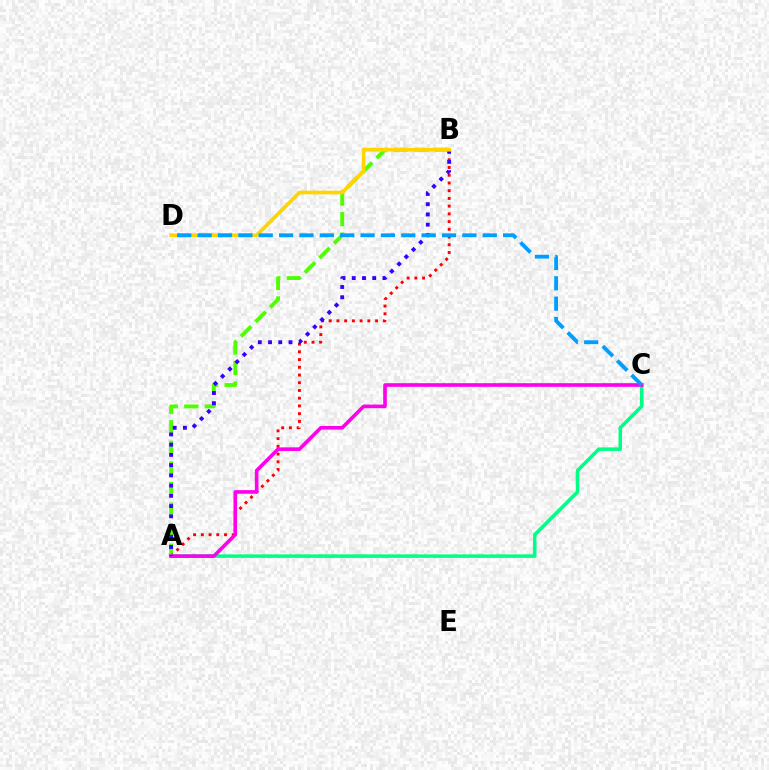{('A', 'B'): [{'color': '#4fff00', 'line_style': 'dashed', 'thickness': 2.8}, {'color': '#ff0000', 'line_style': 'dotted', 'thickness': 2.1}, {'color': '#3700ff', 'line_style': 'dotted', 'thickness': 2.78}], ('A', 'C'): [{'color': '#00ff86', 'line_style': 'solid', 'thickness': 2.55}, {'color': '#ff00ed', 'line_style': 'solid', 'thickness': 2.61}], ('B', 'D'): [{'color': '#ffd500', 'line_style': 'solid', 'thickness': 2.66}], ('C', 'D'): [{'color': '#009eff', 'line_style': 'dashed', 'thickness': 2.77}]}